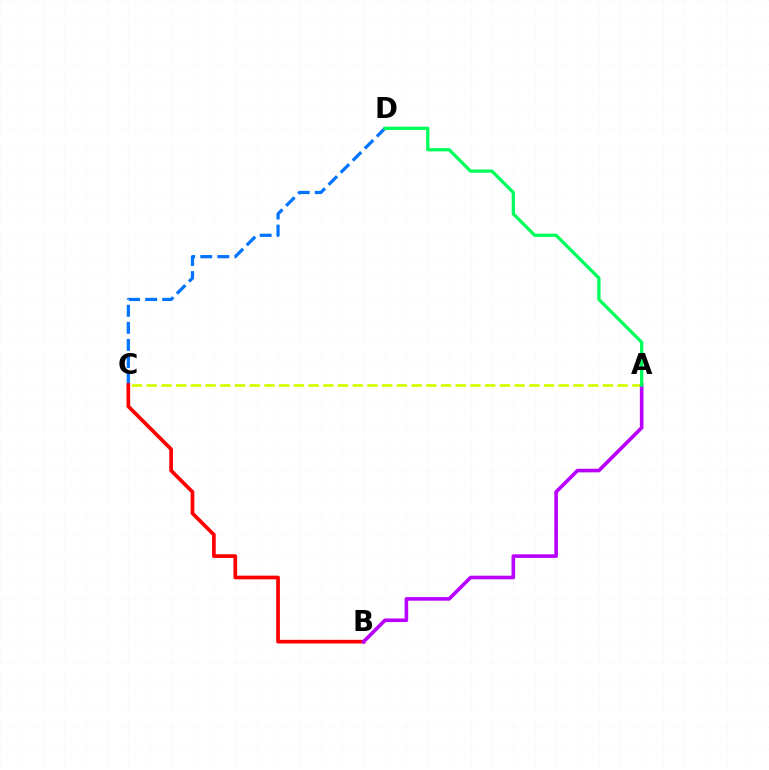{('C', 'D'): [{'color': '#0074ff', 'line_style': 'dashed', 'thickness': 2.32}], ('B', 'C'): [{'color': '#ff0000', 'line_style': 'solid', 'thickness': 2.65}], ('A', 'C'): [{'color': '#d1ff00', 'line_style': 'dashed', 'thickness': 2.0}], ('A', 'B'): [{'color': '#b900ff', 'line_style': 'solid', 'thickness': 2.6}], ('A', 'D'): [{'color': '#00ff5c', 'line_style': 'solid', 'thickness': 2.37}]}